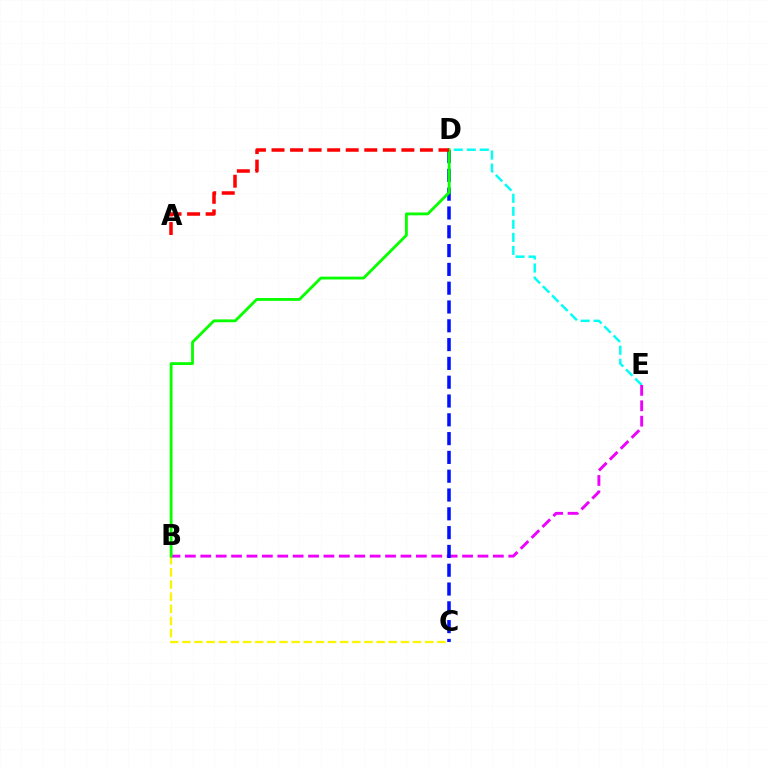{('D', 'E'): [{'color': '#00fff6', 'line_style': 'dashed', 'thickness': 1.77}], ('B', 'C'): [{'color': '#fcf500', 'line_style': 'dashed', 'thickness': 1.65}], ('B', 'E'): [{'color': '#ee00ff', 'line_style': 'dashed', 'thickness': 2.09}], ('C', 'D'): [{'color': '#0010ff', 'line_style': 'dashed', 'thickness': 2.55}], ('B', 'D'): [{'color': '#08ff00', 'line_style': 'solid', 'thickness': 2.04}], ('A', 'D'): [{'color': '#ff0000', 'line_style': 'dashed', 'thickness': 2.52}]}